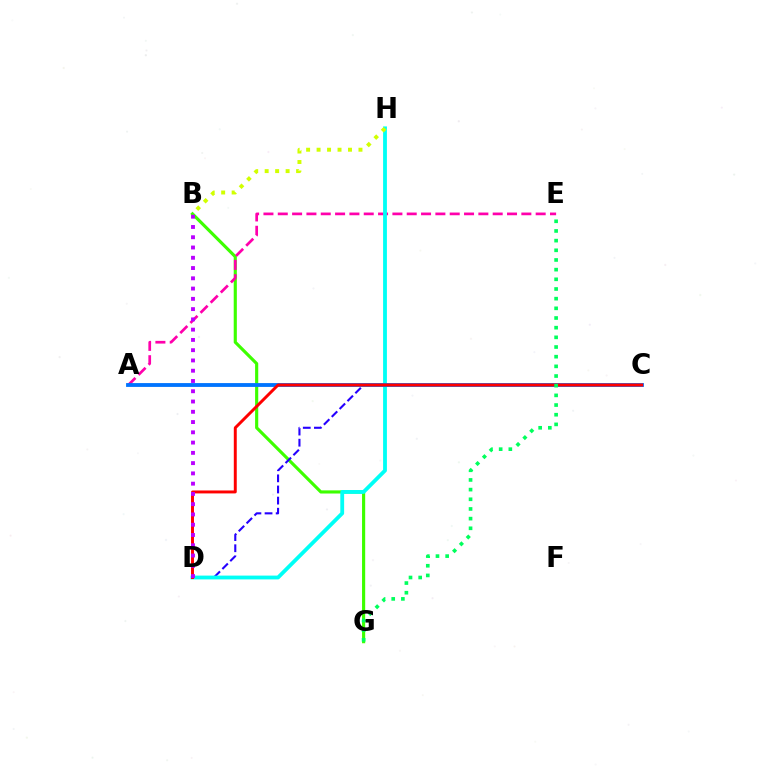{('B', 'G'): [{'color': '#3dff00', 'line_style': 'solid', 'thickness': 2.26}], ('A', 'C'): [{'color': '#ff9400', 'line_style': 'solid', 'thickness': 1.56}, {'color': '#0074ff', 'line_style': 'solid', 'thickness': 2.75}], ('A', 'E'): [{'color': '#ff00ac', 'line_style': 'dashed', 'thickness': 1.95}], ('C', 'D'): [{'color': '#2500ff', 'line_style': 'dashed', 'thickness': 1.51}, {'color': '#ff0000', 'line_style': 'solid', 'thickness': 2.12}], ('D', 'H'): [{'color': '#00fff6', 'line_style': 'solid', 'thickness': 2.74}], ('B', 'H'): [{'color': '#d1ff00', 'line_style': 'dotted', 'thickness': 2.85}], ('B', 'D'): [{'color': '#b900ff', 'line_style': 'dotted', 'thickness': 2.79}], ('E', 'G'): [{'color': '#00ff5c', 'line_style': 'dotted', 'thickness': 2.63}]}